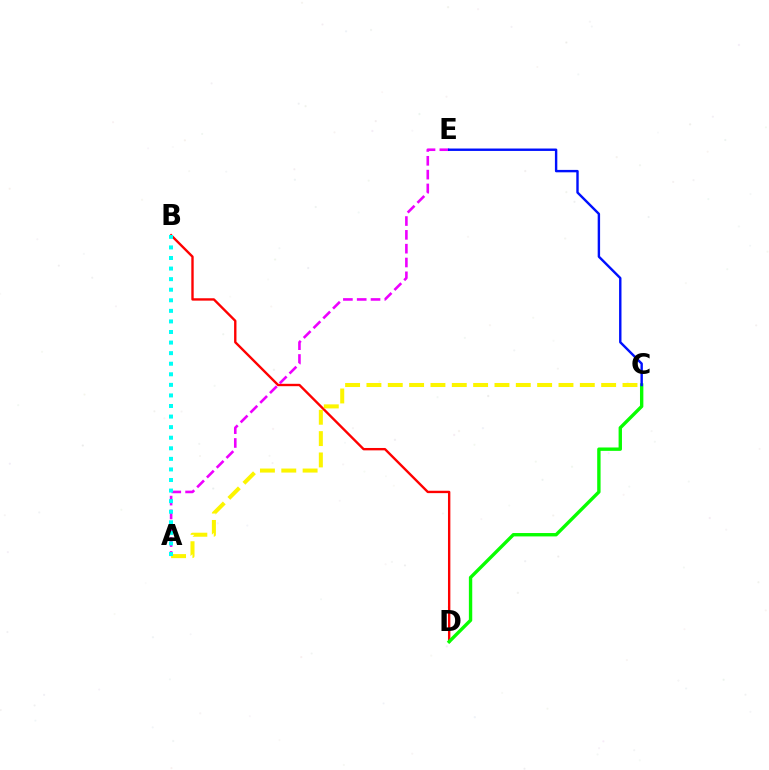{('B', 'D'): [{'color': '#ff0000', 'line_style': 'solid', 'thickness': 1.71}], ('C', 'D'): [{'color': '#08ff00', 'line_style': 'solid', 'thickness': 2.43}], ('A', 'E'): [{'color': '#ee00ff', 'line_style': 'dashed', 'thickness': 1.88}], ('A', 'C'): [{'color': '#fcf500', 'line_style': 'dashed', 'thickness': 2.9}], ('C', 'E'): [{'color': '#0010ff', 'line_style': 'solid', 'thickness': 1.73}], ('A', 'B'): [{'color': '#00fff6', 'line_style': 'dotted', 'thickness': 2.87}]}